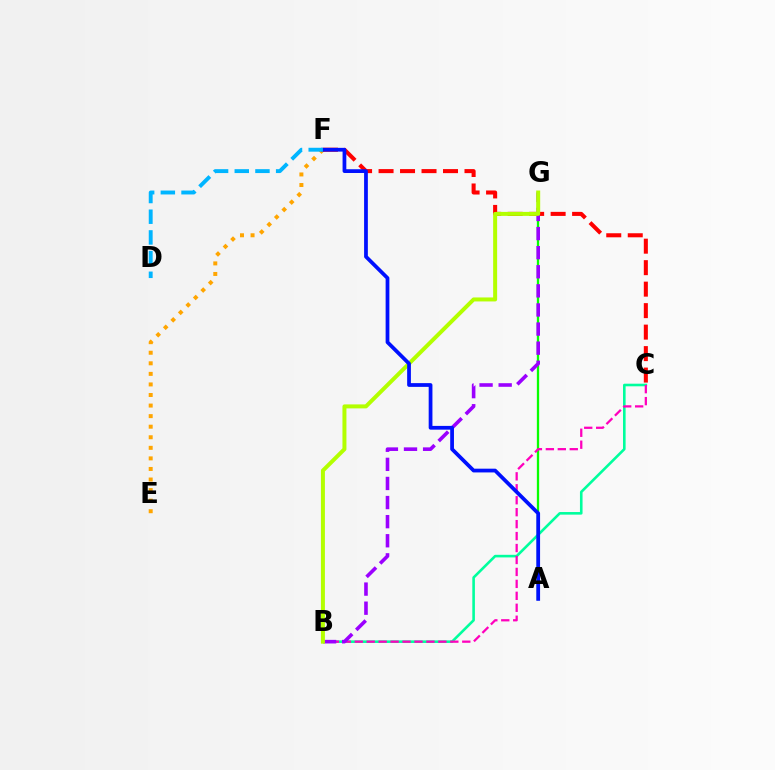{('A', 'G'): [{'color': '#08ff00', 'line_style': 'solid', 'thickness': 1.66}], ('B', 'C'): [{'color': '#00ff9d', 'line_style': 'solid', 'thickness': 1.87}, {'color': '#ff00bd', 'line_style': 'dashed', 'thickness': 1.62}], ('E', 'F'): [{'color': '#ffa500', 'line_style': 'dotted', 'thickness': 2.87}], ('C', 'F'): [{'color': '#ff0000', 'line_style': 'dashed', 'thickness': 2.92}], ('B', 'G'): [{'color': '#9b00ff', 'line_style': 'dashed', 'thickness': 2.59}, {'color': '#b3ff00', 'line_style': 'solid', 'thickness': 2.87}], ('A', 'F'): [{'color': '#0010ff', 'line_style': 'solid', 'thickness': 2.7}], ('D', 'F'): [{'color': '#00b5ff', 'line_style': 'dashed', 'thickness': 2.81}]}